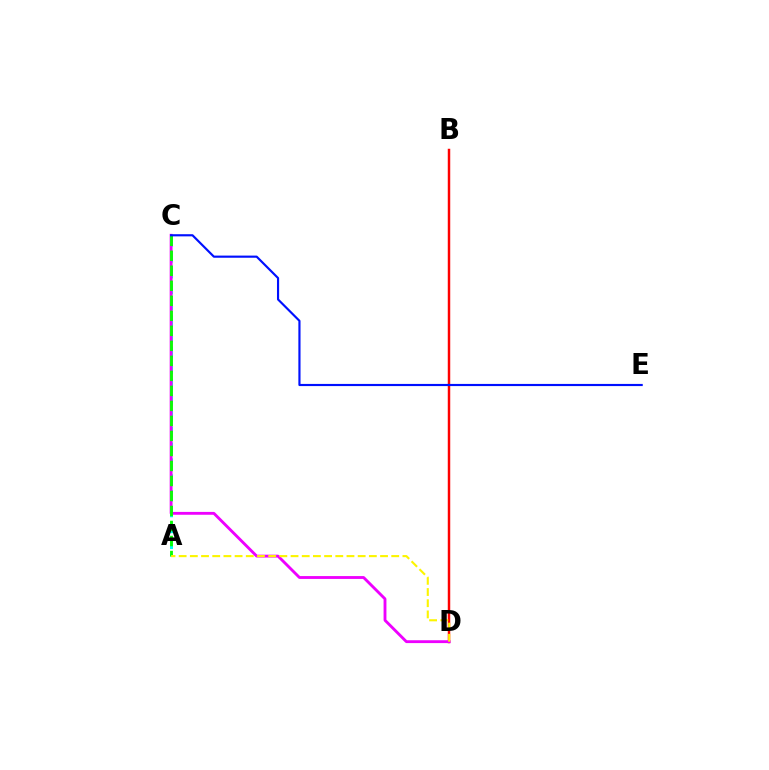{('A', 'C'): [{'color': '#00fff6', 'line_style': 'dashed', 'thickness': 2.16}, {'color': '#08ff00', 'line_style': 'dashed', 'thickness': 2.04}], ('B', 'D'): [{'color': '#ff0000', 'line_style': 'solid', 'thickness': 1.78}], ('C', 'D'): [{'color': '#ee00ff', 'line_style': 'solid', 'thickness': 2.06}], ('A', 'D'): [{'color': '#fcf500', 'line_style': 'dashed', 'thickness': 1.52}], ('C', 'E'): [{'color': '#0010ff', 'line_style': 'solid', 'thickness': 1.55}]}